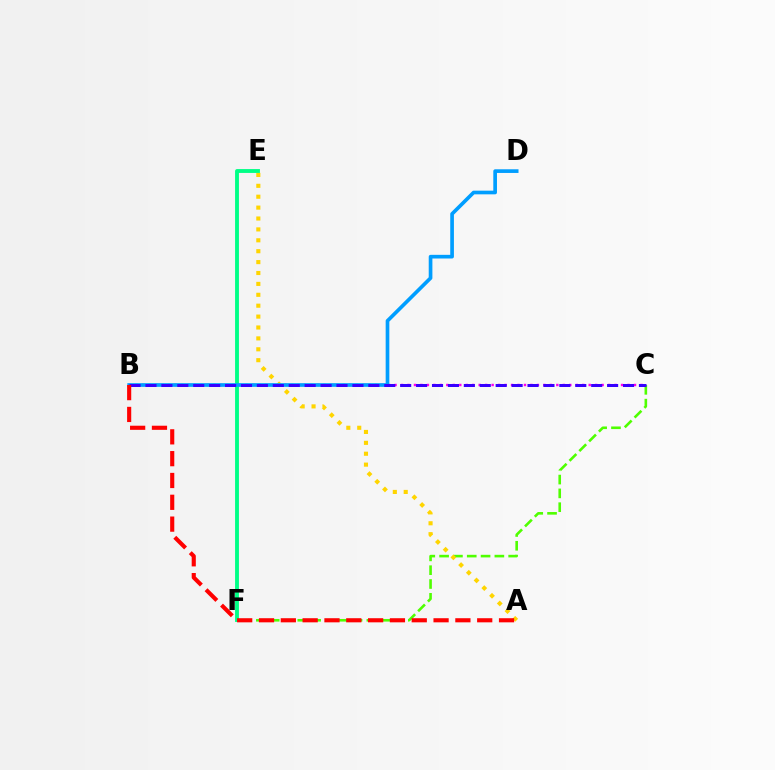{('C', 'F'): [{'color': '#4fff00', 'line_style': 'dashed', 'thickness': 1.88}], ('B', 'C'): [{'color': '#ff00ed', 'line_style': 'dotted', 'thickness': 1.76}, {'color': '#3700ff', 'line_style': 'dashed', 'thickness': 2.16}], ('A', 'E'): [{'color': '#ffd500', 'line_style': 'dotted', 'thickness': 2.96}], ('E', 'F'): [{'color': '#00ff86', 'line_style': 'solid', 'thickness': 2.79}], ('B', 'D'): [{'color': '#009eff', 'line_style': 'solid', 'thickness': 2.64}], ('A', 'B'): [{'color': '#ff0000', 'line_style': 'dashed', 'thickness': 2.96}]}